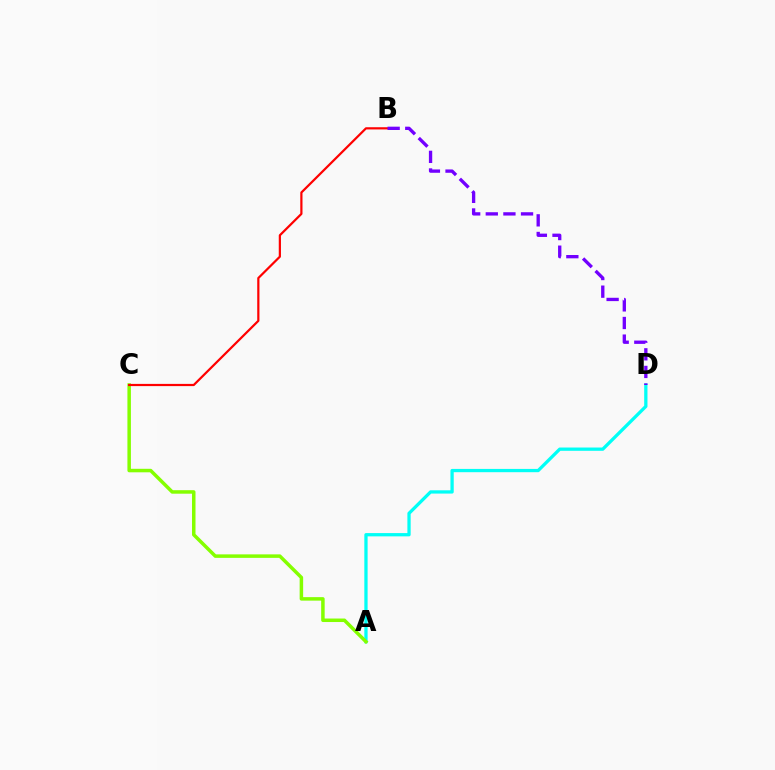{('A', 'D'): [{'color': '#00fff6', 'line_style': 'solid', 'thickness': 2.36}], ('A', 'C'): [{'color': '#84ff00', 'line_style': 'solid', 'thickness': 2.52}], ('B', 'C'): [{'color': '#ff0000', 'line_style': 'solid', 'thickness': 1.59}], ('B', 'D'): [{'color': '#7200ff', 'line_style': 'dashed', 'thickness': 2.39}]}